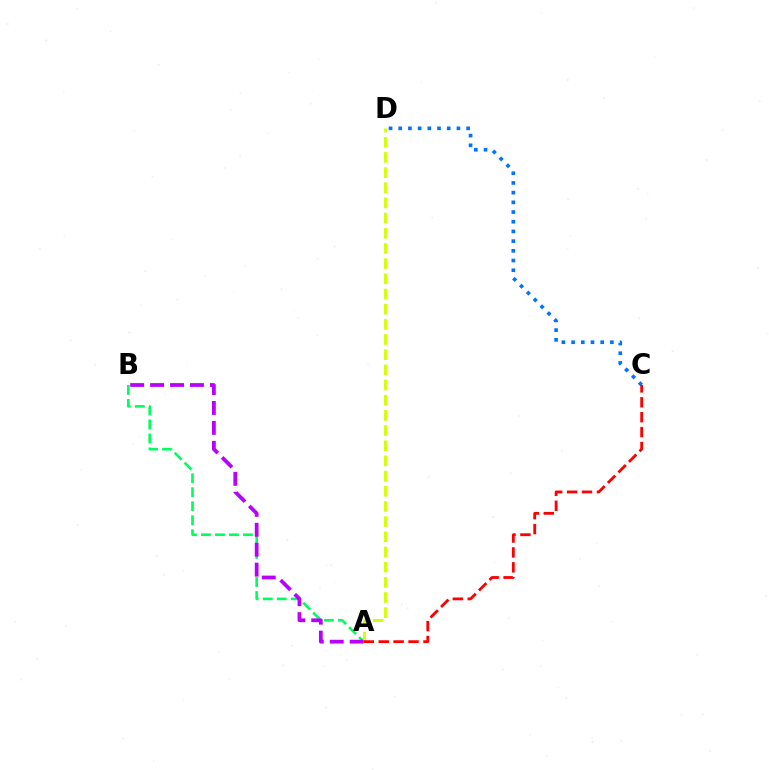{('A', 'B'): [{'color': '#00ff5c', 'line_style': 'dashed', 'thickness': 1.9}, {'color': '#b900ff', 'line_style': 'dashed', 'thickness': 2.71}], ('A', 'D'): [{'color': '#d1ff00', 'line_style': 'dashed', 'thickness': 2.06}], ('C', 'D'): [{'color': '#0074ff', 'line_style': 'dotted', 'thickness': 2.64}], ('A', 'C'): [{'color': '#ff0000', 'line_style': 'dashed', 'thickness': 2.03}]}